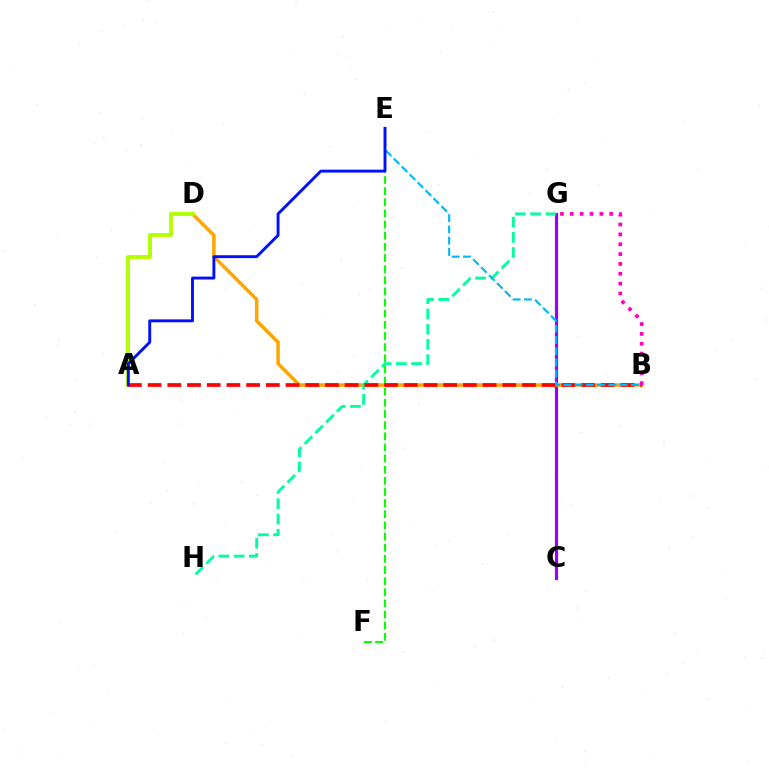{('C', 'G'): [{'color': '#9b00ff', 'line_style': 'solid', 'thickness': 2.28}], ('E', 'F'): [{'color': '#08ff00', 'line_style': 'dashed', 'thickness': 1.51}], ('B', 'D'): [{'color': '#ffa500', 'line_style': 'solid', 'thickness': 2.52}], ('A', 'D'): [{'color': '#b3ff00', 'line_style': 'solid', 'thickness': 2.81}], ('G', 'H'): [{'color': '#00ff9d', 'line_style': 'dashed', 'thickness': 2.07}], ('A', 'B'): [{'color': '#ff0000', 'line_style': 'dashed', 'thickness': 2.68}], ('B', 'E'): [{'color': '#00b5ff', 'line_style': 'dashed', 'thickness': 1.53}], ('A', 'E'): [{'color': '#0010ff', 'line_style': 'solid', 'thickness': 2.09}], ('B', 'G'): [{'color': '#ff00bd', 'line_style': 'dotted', 'thickness': 2.68}]}